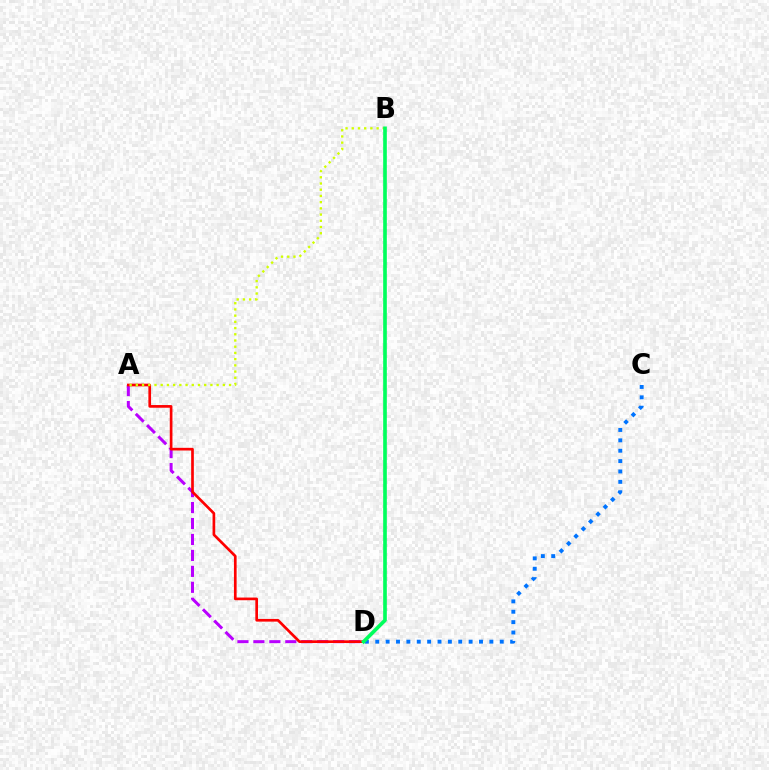{('C', 'D'): [{'color': '#0074ff', 'line_style': 'dotted', 'thickness': 2.82}], ('A', 'D'): [{'color': '#b900ff', 'line_style': 'dashed', 'thickness': 2.17}, {'color': '#ff0000', 'line_style': 'solid', 'thickness': 1.93}], ('A', 'B'): [{'color': '#d1ff00', 'line_style': 'dotted', 'thickness': 1.69}], ('B', 'D'): [{'color': '#00ff5c', 'line_style': 'solid', 'thickness': 2.63}]}